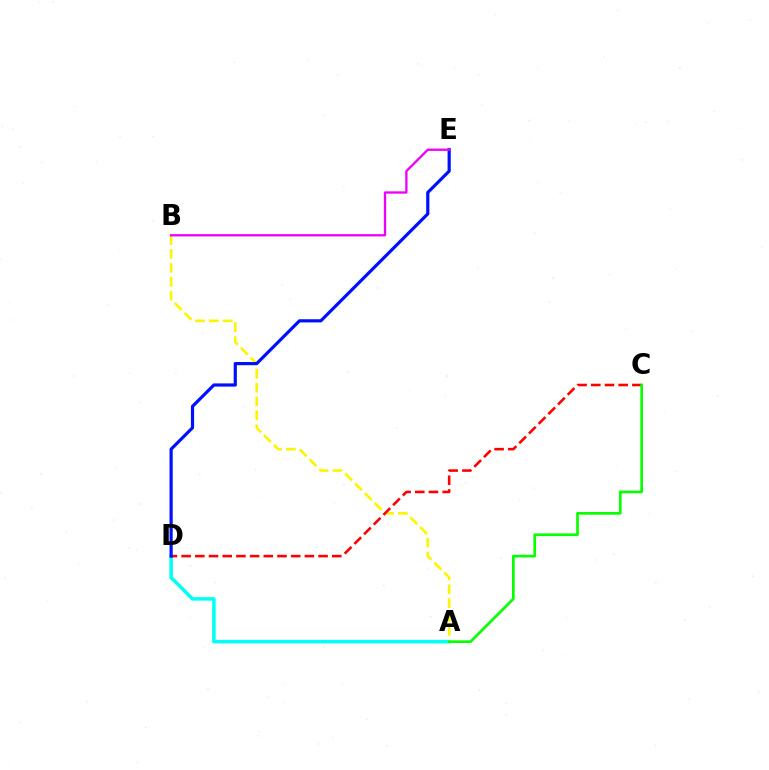{('A', 'D'): [{'color': '#00fff6', 'line_style': 'solid', 'thickness': 2.51}], ('A', 'B'): [{'color': '#fcf500', 'line_style': 'dashed', 'thickness': 1.88}], ('C', 'D'): [{'color': '#ff0000', 'line_style': 'dashed', 'thickness': 1.86}], ('D', 'E'): [{'color': '#0010ff', 'line_style': 'solid', 'thickness': 2.3}], ('A', 'C'): [{'color': '#08ff00', 'line_style': 'solid', 'thickness': 1.93}], ('B', 'E'): [{'color': '#ee00ff', 'line_style': 'solid', 'thickness': 1.67}]}